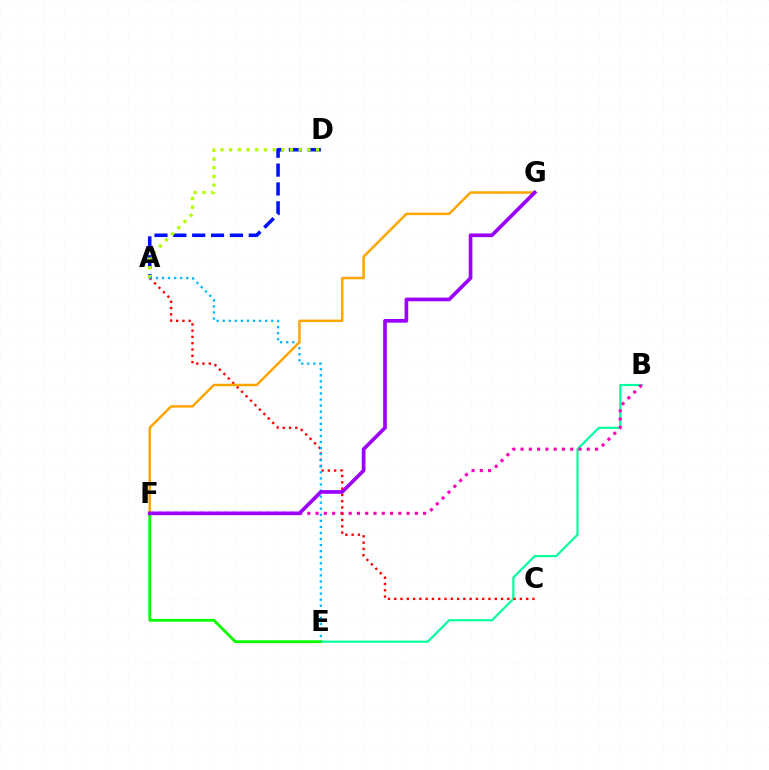{('B', 'E'): [{'color': '#00ff9d', 'line_style': 'solid', 'thickness': 1.56}], ('B', 'F'): [{'color': '#ff00bd', 'line_style': 'dotted', 'thickness': 2.25}], ('A', 'D'): [{'color': '#0010ff', 'line_style': 'dashed', 'thickness': 2.56}, {'color': '#b3ff00', 'line_style': 'dotted', 'thickness': 2.36}], ('E', 'F'): [{'color': '#08ff00', 'line_style': 'solid', 'thickness': 2.02}], ('A', 'C'): [{'color': '#ff0000', 'line_style': 'dotted', 'thickness': 1.71}], ('A', 'E'): [{'color': '#00b5ff', 'line_style': 'dotted', 'thickness': 1.65}], ('F', 'G'): [{'color': '#ffa500', 'line_style': 'solid', 'thickness': 1.78}, {'color': '#9b00ff', 'line_style': 'solid', 'thickness': 2.64}]}